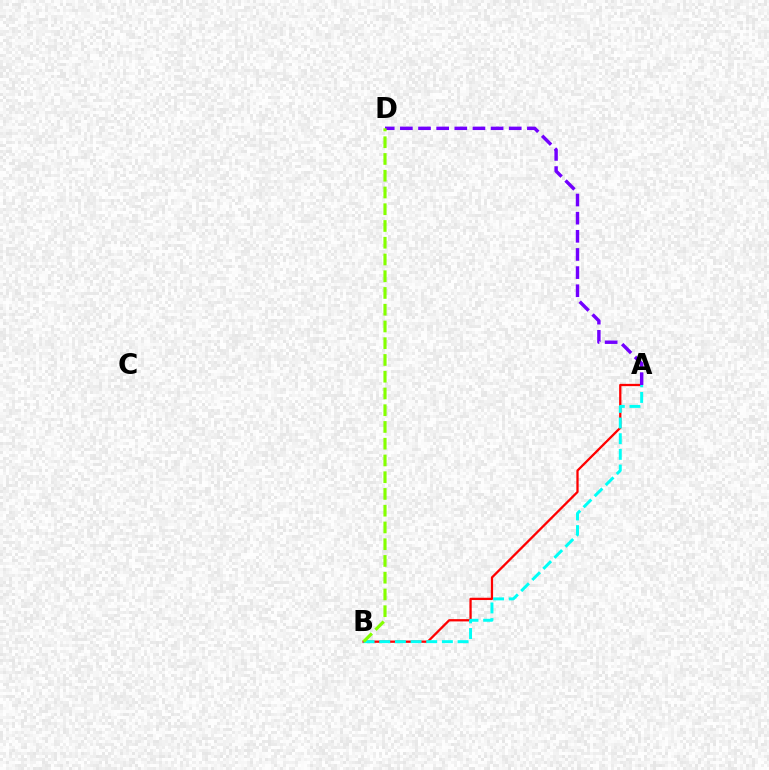{('A', 'B'): [{'color': '#ff0000', 'line_style': 'solid', 'thickness': 1.64}, {'color': '#00fff6', 'line_style': 'dashed', 'thickness': 2.13}], ('A', 'D'): [{'color': '#7200ff', 'line_style': 'dashed', 'thickness': 2.47}], ('B', 'D'): [{'color': '#84ff00', 'line_style': 'dashed', 'thickness': 2.28}]}